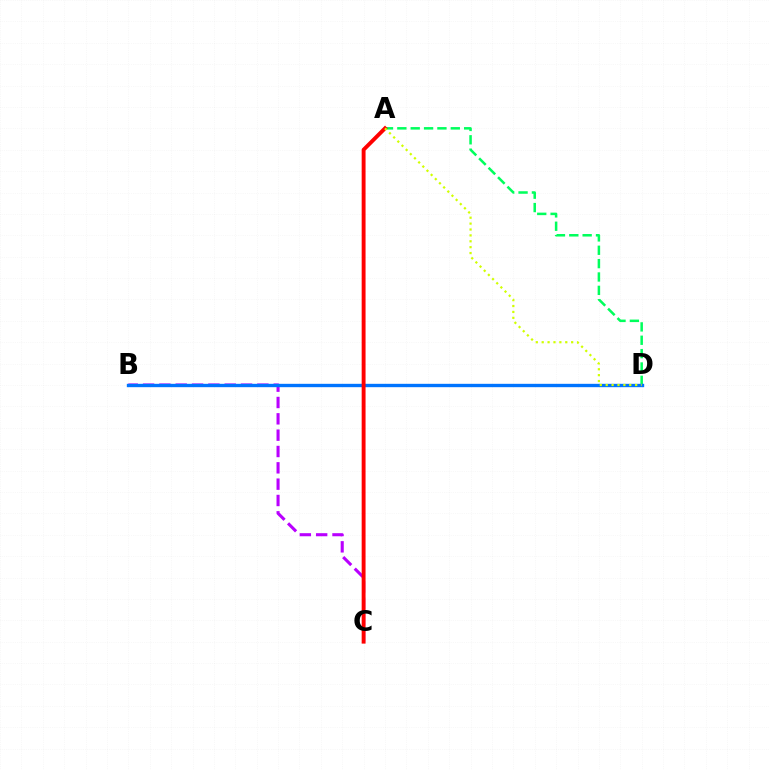{('A', 'D'): [{'color': '#00ff5c', 'line_style': 'dashed', 'thickness': 1.81}, {'color': '#d1ff00', 'line_style': 'dotted', 'thickness': 1.6}], ('B', 'C'): [{'color': '#b900ff', 'line_style': 'dashed', 'thickness': 2.22}], ('B', 'D'): [{'color': '#0074ff', 'line_style': 'solid', 'thickness': 2.42}], ('A', 'C'): [{'color': '#ff0000', 'line_style': 'solid', 'thickness': 2.8}]}